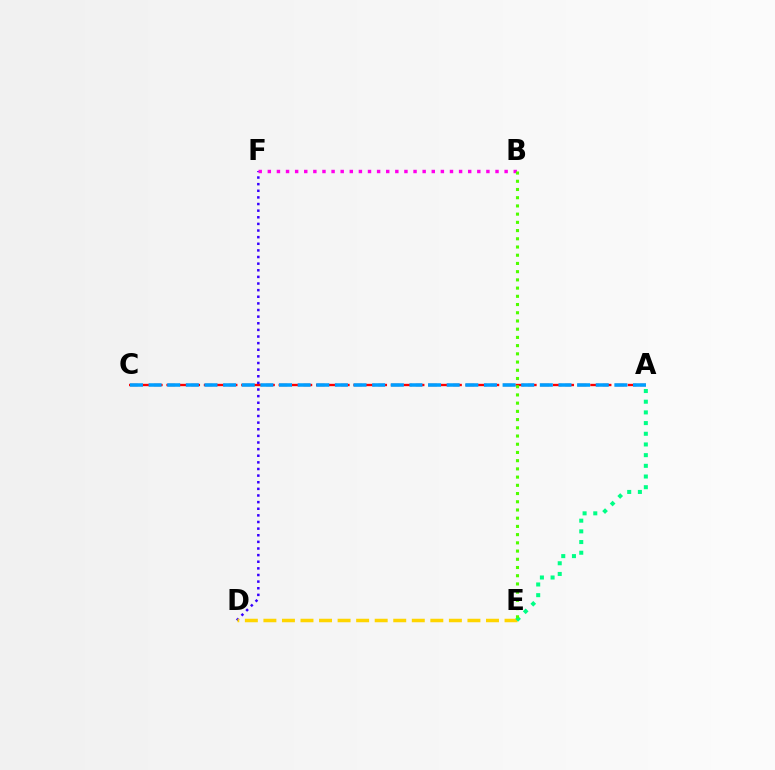{('A', 'C'): [{'color': '#ff0000', 'line_style': 'dashed', 'thickness': 1.69}, {'color': '#009eff', 'line_style': 'dashed', 'thickness': 2.53}], ('D', 'F'): [{'color': '#3700ff', 'line_style': 'dotted', 'thickness': 1.8}], ('D', 'E'): [{'color': '#ffd500', 'line_style': 'dashed', 'thickness': 2.52}], ('A', 'E'): [{'color': '#00ff86', 'line_style': 'dotted', 'thickness': 2.9}], ('B', 'F'): [{'color': '#ff00ed', 'line_style': 'dotted', 'thickness': 2.47}], ('B', 'E'): [{'color': '#4fff00', 'line_style': 'dotted', 'thickness': 2.23}]}